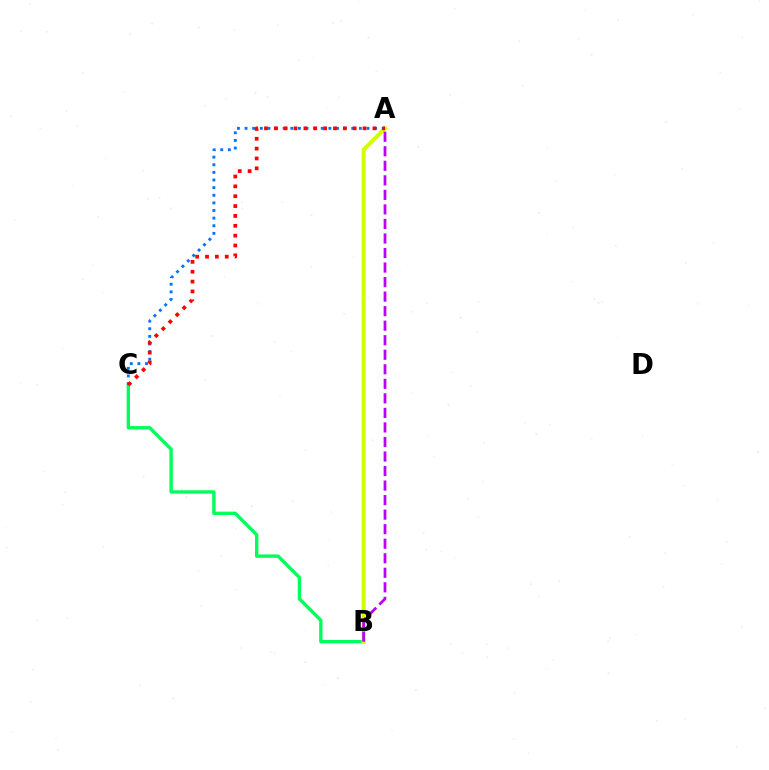{('B', 'C'): [{'color': '#00ff5c', 'line_style': 'solid', 'thickness': 2.43}], ('A', 'B'): [{'color': '#d1ff00', 'line_style': 'solid', 'thickness': 2.87}, {'color': '#b900ff', 'line_style': 'dashed', 'thickness': 1.97}], ('A', 'C'): [{'color': '#0074ff', 'line_style': 'dotted', 'thickness': 2.07}, {'color': '#ff0000', 'line_style': 'dotted', 'thickness': 2.68}]}